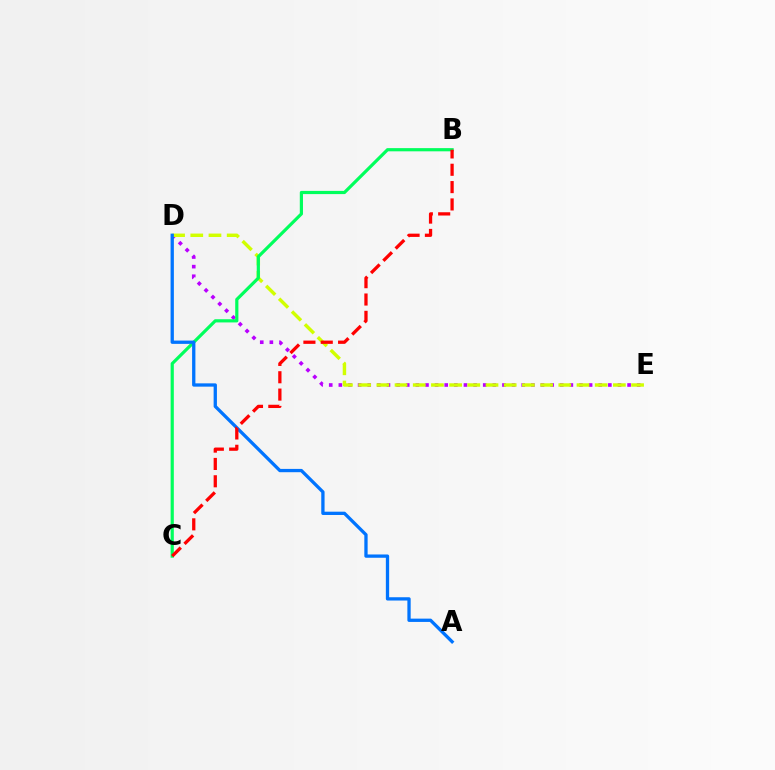{('D', 'E'): [{'color': '#b900ff', 'line_style': 'dotted', 'thickness': 2.62}, {'color': '#d1ff00', 'line_style': 'dashed', 'thickness': 2.47}], ('B', 'C'): [{'color': '#00ff5c', 'line_style': 'solid', 'thickness': 2.3}, {'color': '#ff0000', 'line_style': 'dashed', 'thickness': 2.36}], ('A', 'D'): [{'color': '#0074ff', 'line_style': 'solid', 'thickness': 2.37}]}